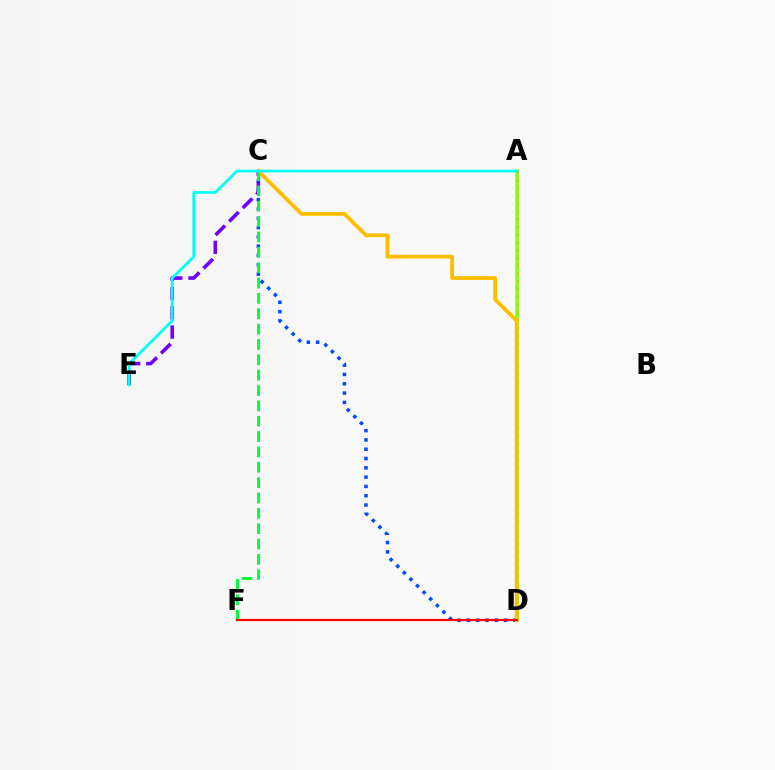{('C', 'D'): [{'color': '#004bff', 'line_style': 'dotted', 'thickness': 2.53}, {'color': '#ffbd00', 'line_style': 'solid', 'thickness': 2.73}], ('C', 'E'): [{'color': '#7200ff', 'line_style': 'dashed', 'thickness': 2.61}], ('A', 'D'): [{'color': '#ff00cf', 'line_style': 'dotted', 'thickness': 2.1}, {'color': '#84ff00', 'line_style': 'solid', 'thickness': 2.54}], ('C', 'F'): [{'color': '#00ff39', 'line_style': 'dashed', 'thickness': 2.09}], ('A', 'E'): [{'color': '#00fff6', 'line_style': 'solid', 'thickness': 1.98}], ('D', 'F'): [{'color': '#ff0000', 'line_style': 'solid', 'thickness': 1.57}]}